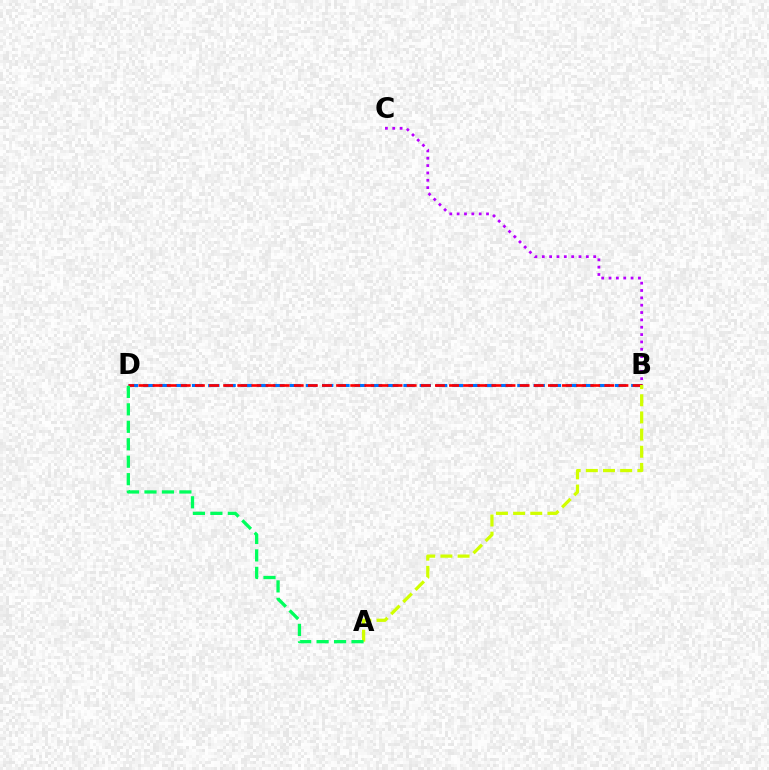{('B', 'C'): [{'color': '#b900ff', 'line_style': 'dotted', 'thickness': 2.0}], ('B', 'D'): [{'color': '#0074ff', 'line_style': 'dashed', 'thickness': 2.21}, {'color': '#ff0000', 'line_style': 'dashed', 'thickness': 1.92}], ('A', 'B'): [{'color': '#d1ff00', 'line_style': 'dashed', 'thickness': 2.33}], ('A', 'D'): [{'color': '#00ff5c', 'line_style': 'dashed', 'thickness': 2.37}]}